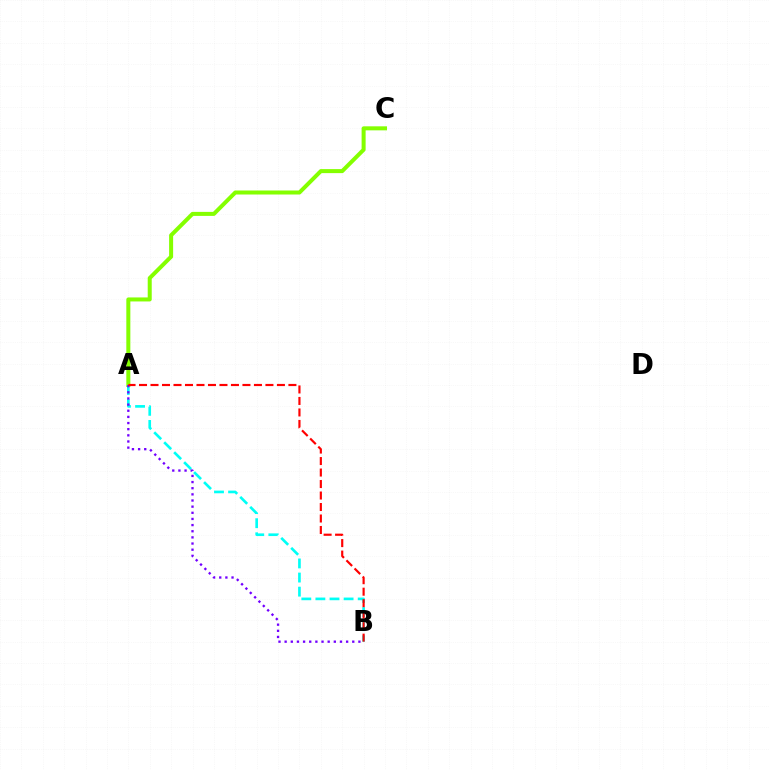{('A', 'C'): [{'color': '#84ff00', 'line_style': 'solid', 'thickness': 2.89}], ('A', 'B'): [{'color': '#00fff6', 'line_style': 'dashed', 'thickness': 1.92}, {'color': '#7200ff', 'line_style': 'dotted', 'thickness': 1.67}, {'color': '#ff0000', 'line_style': 'dashed', 'thickness': 1.56}]}